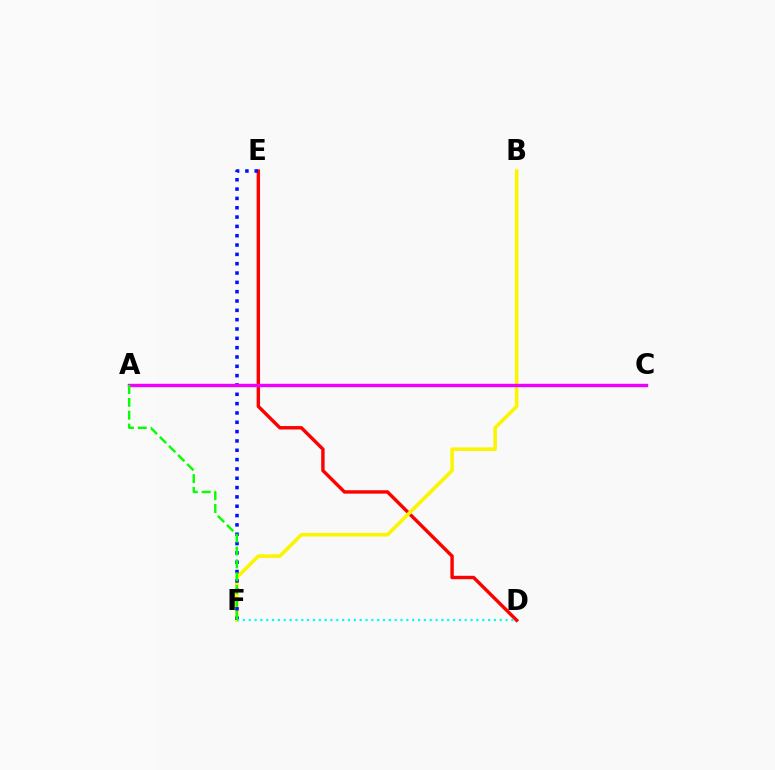{('D', 'E'): [{'color': '#ff0000', 'line_style': 'solid', 'thickness': 2.46}], ('B', 'F'): [{'color': '#fcf500', 'line_style': 'solid', 'thickness': 2.59}], ('E', 'F'): [{'color': '#0010ff', 'line_style': 'dotted', 'thickness': 2.53}], ('D', 'F'): [{'color': '#00fff6', 'line_style': 'dotted', 'thickness': 1.59}], ('A', 'C'): [{'color': '#ee00ff', 'line_style': 'solid', 'thickness': 2.45}], ('A', 'F'): [{'color': '#08ff00', 'line_style': 'dashed', 'thickness': 1.75}]}